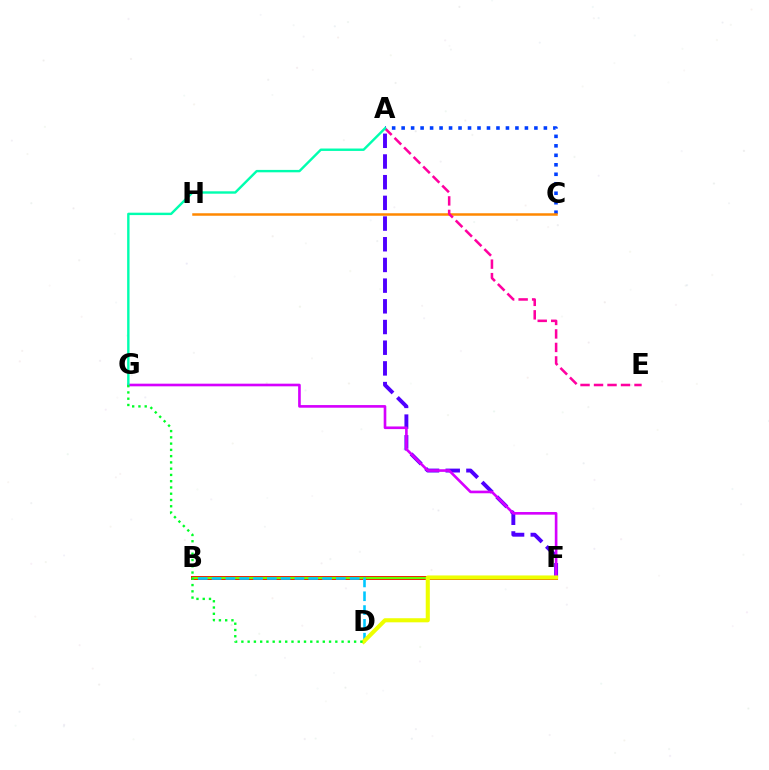{('A', 'F'): [{'color': '#4f00ff', 'line_style': 'dashed', 'thickness': 2.81}], ('B', 'F'): [{'color': '#ff0000', 'line_style': 'solid', 'thickness': 2.82}, {'color': '#66ff00', 'line_style': 'solid', 'thickness': 1.66}], ('A', 'C'): [{'color': '#003fff', 'line_style': 'dotted', 'thickness': 2.58}], ('C', 'H'): [{'color': '#ff8800', 'line_style': 'solid', 'thickness': 1.8}], ('A', 'E'): [{'color': '#ff00a0', 'line_style': 'dashed', 'thickness': 1.83}], ('F', 'G'): [{'color': '#d600ff', 'line_style': 'solid', 'thickness': 1.9}], ('B', 'D'): [{'color': '#00c7ff', 'line_style': 'dashed', 'thickness': 1.88}], ('D', 'F'): [{'color': '#eeff00', 'line_style': 'solid', 'thickness': 2.94}], ('A', 'G'): [{'color': '#00ffaf', 'line_style': 'solid', 'thickness': 1.73}], ('D', 'G'): [{'color': '#00ff27', 'line_style': 'dotted', 'thickness': 1.7}]}